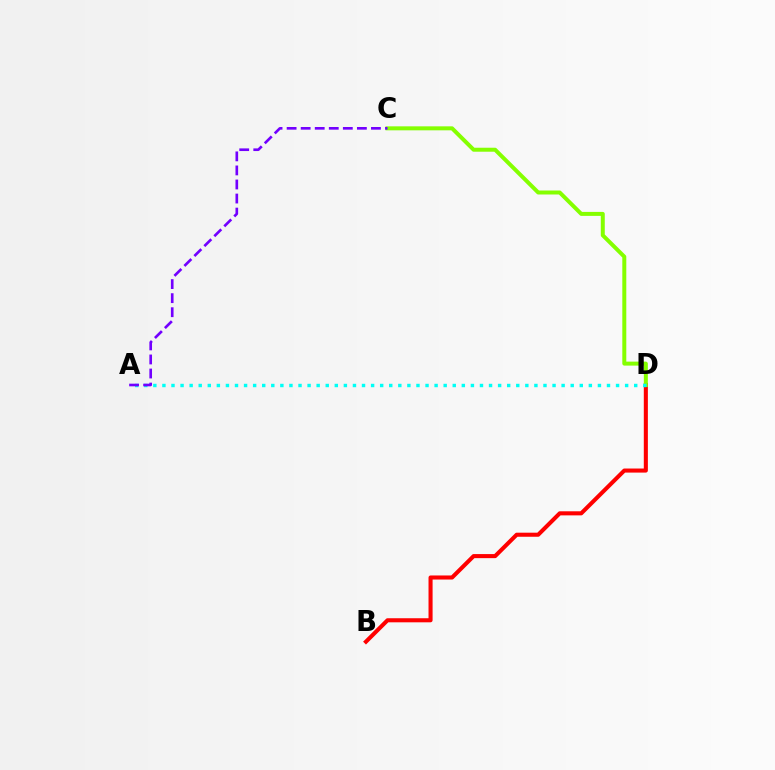{('B', 'D'): [{'color': '#ff0000', 'line_style': 'solid', 'thickness': 2.93}], ('C', 'D'): [{'color': '#84ff00', 'line_style': 'solid', 'thickness': 2.87}], ('A', 'D'): [{'color': '#00fff6', 'line_style': 'dotted', 'thickness': 2.47}], ('A', 'C'): [{'color': '#7200ff', 'line_style': 'dashed', 'thickness': 1.91}]}